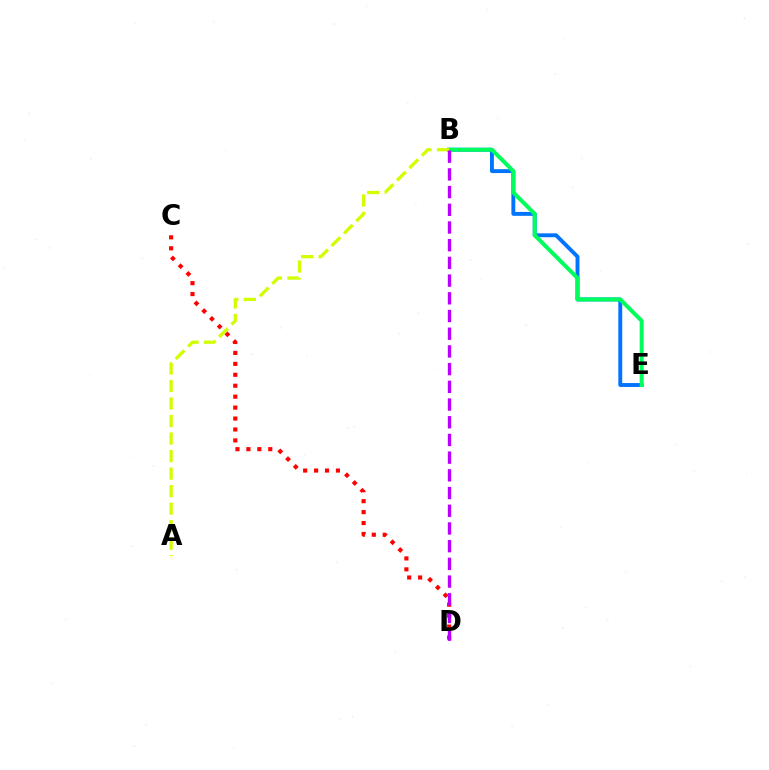{('B', 'E'): [{'color': '#0074ff', 'line_style': 'solid', 'thickness': 2.8}, {'color': '#00ff5c', 'line_style': 'solid', 'thickness': 2.88}], ('C', 'D'): [{'color': '#ff0000', 'line_style': 'dotted', 'thickness': 2.97}], ('A', 'B'): [{'color': '#d1ff00', 'line_style': 'dashed', 'thickness': 2.38}], ('B', 'D'): [{'color': '#b900ff', 'line_style': 'dashed', 'thickness': 2.41}]}